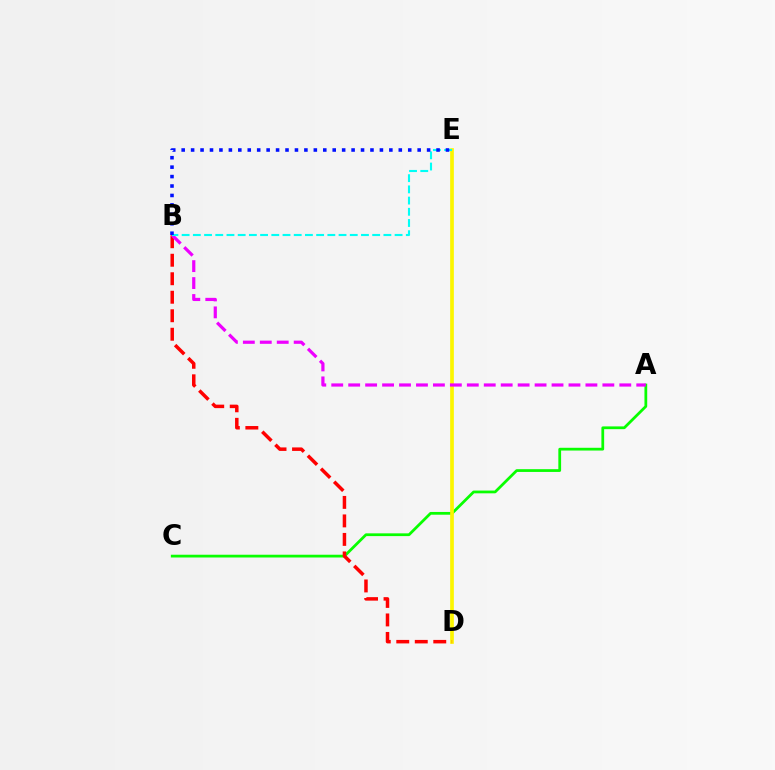{('A', 'C'): [{'color': '#08ff00', 'line_style': 'solid', 'thickness': 1.99}], ('D', 'E'): [{'color': '#fcf500', 'line_style': 'solid', 'thickness': 2.66}], ('B', 'D'): [{'color': '#ff0000', 'line_style': 'dashed', 'thickness': 2.51}], ('A', 'B'): [{'color': '#ee00ff', 'line_style': 'dashed', 'thickness': 2.3}], ('B', 'E'): [{'color': '#00fff6', 'line_style': 'dashed', 'thickness': 1.52}, {'color': '#0010ff', 'line_style': 'dotted', 'thickness': 2.56}]}